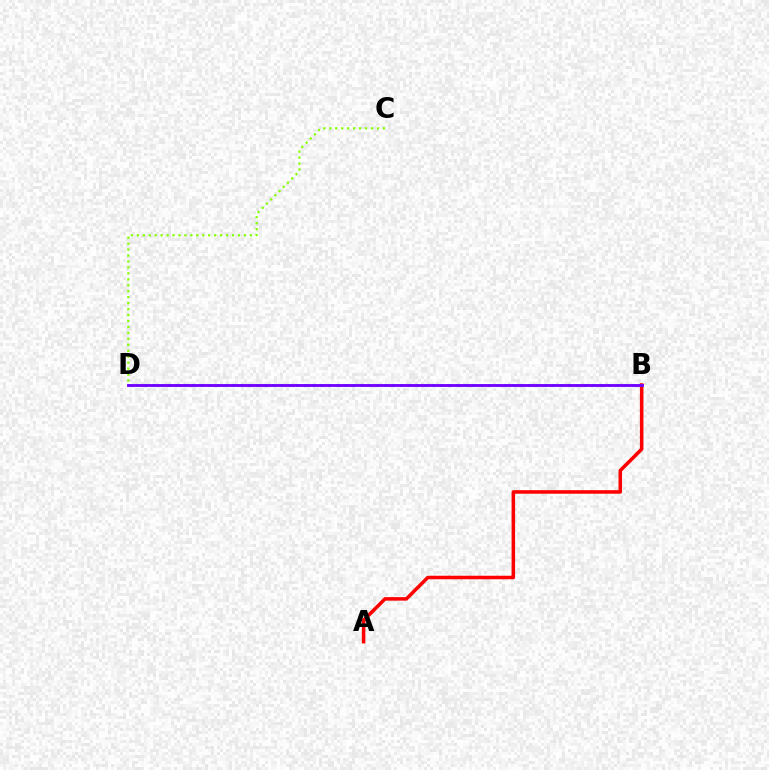{('B', 'D'): [{'color': '#00fff6', 'line_style': 'dotted', 'thickness': 2.17}, {'color': '#7200ff', 'line_style': 'solid', 'thickness': 2.06}], ('A', 'B'): [{'color': '#ff0000', 'line_style': 'solid', 'thickness': 2.54}], ('C', 'D'): [{'color': '#84ff00', 'line_style': 'dotted', 'thickness': 1.62}]}